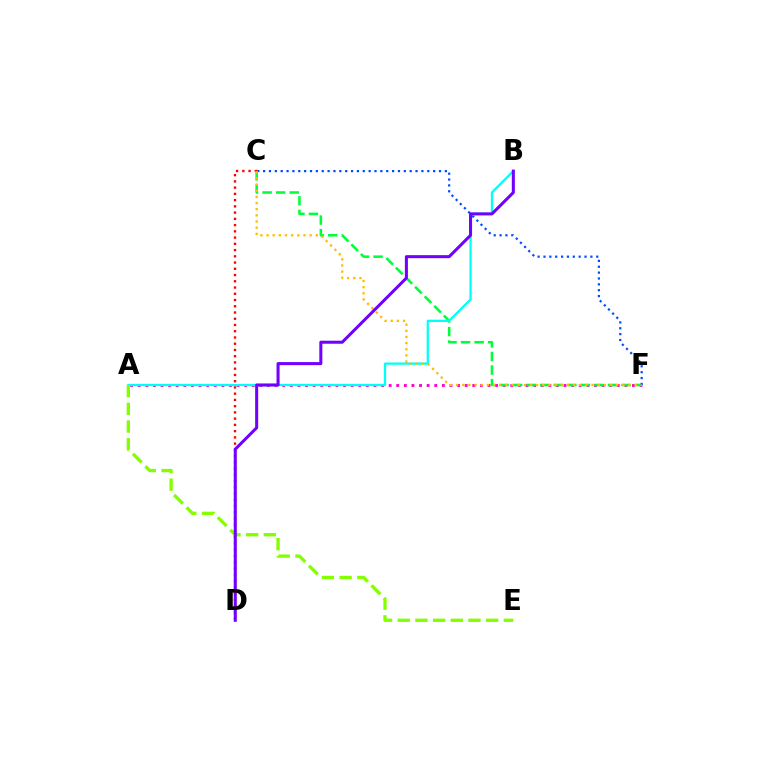{('C', 'D'): [{'color': '#ff0000', 'line_style': 'dotted', 'thickness': 1.7}], ('A', 'F'): [{'color': '#ff00cf', 'line_style': 'dotted', 'thickness': 2.07}], ('C', 'F'): [{'color': '#00ff39', 'line_style': 'dashed', 'thickness': 1.84}, {'color': '#004bff', 'line_style': 'dotted', 'thickness': 1.59}, {'color': '#ffbd00', 'line_style': 'dotted', 'thickness': 1.67}], ('A', 'B'): [{'color': '#00fff6', 'line_style': 'solid', 'thickness': 1.64}], ('A', 'E'): [{'color': '#84ff00', 'line_style': 'dashed', 'thickness': 2.4}], ('B', 'D'): [{'color': '#7200ff', 'line_style': 'solid', 'thickness': 2.19}]}